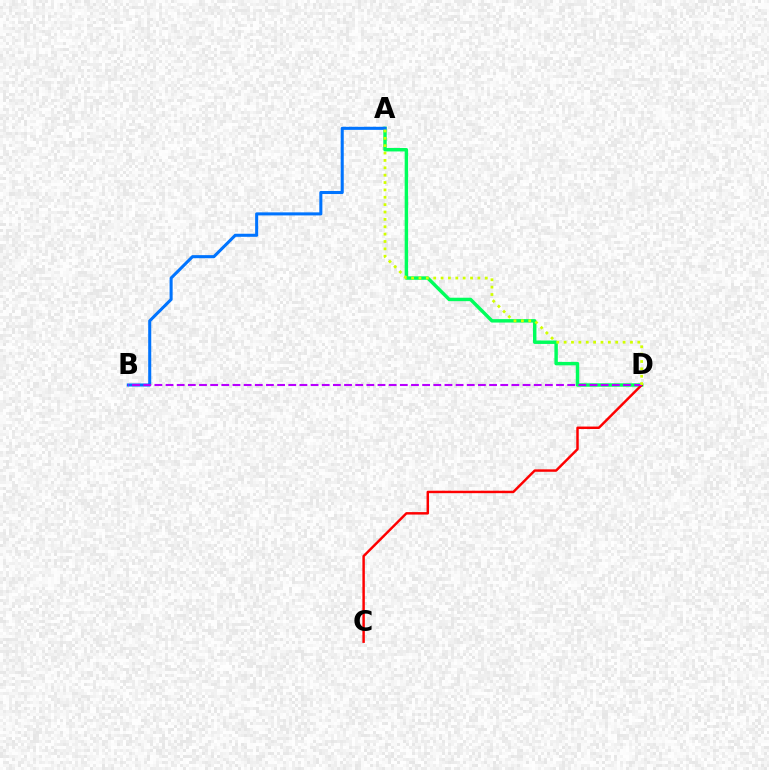{('A', 'D'): [{'color': '#00ff5c', 'line_style': 'solid', 'thickness': 2.48}, {'color': '#d1ff00', 'line_style': 'dotted', 'thickness': 2.0}], ('C', 'D'): [{'color': '#ff0000', 'line_style': 'solid', 'thickness': 1.77}], ('A', 'B'): [{'color': '#0074ff', 'line_style': 'solid', 'thickness': 2.2}], ('B', 'D'): [{'color': '#b900ff', 'line_style': 'dashed', 'thickness': 1.52}]}